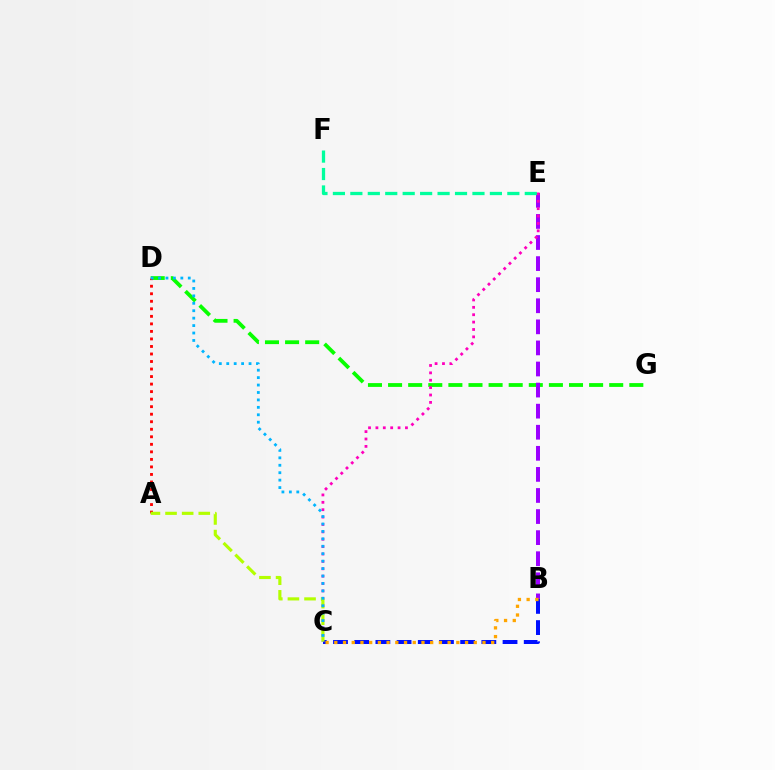{('D', 'G'): [{'color': '#08ff00', 'line_style': 'dashed', 'thickness': 2.73}], ('B', 'E'): [{'color': '#9b00ff', 'line_style': 'dashed', 'thickness': 2.86}], ('A', 'D'): [{'color': '#ff0000', 'line_style': 'dotted', 'thickness': 2.05}], ('B', 'C'): [{'color': '#0010ff', 'line_style': 'dashed', 'thickness': 2.88}, {'color': '#ffa500', 'line_style': 'dotted', 'thickness': 2.37}], ('C', 'E'): [{'color': '#ff00bd', 'line_style': 'dotted', 'thickness': 2.01}], ('E', 'F'): [{'color': '#00ff9d', 'line_style': 'dashed', 'thickness': 2.37}], ('A', 'C'): [{'color': '#b3ff00', 'line_style': 'dashed', 'thickness': 2.26}], ('C', 'D'): [{'color': '#00b5ff', 'line_style': 'dotted', 'thickness': 2.02}]}